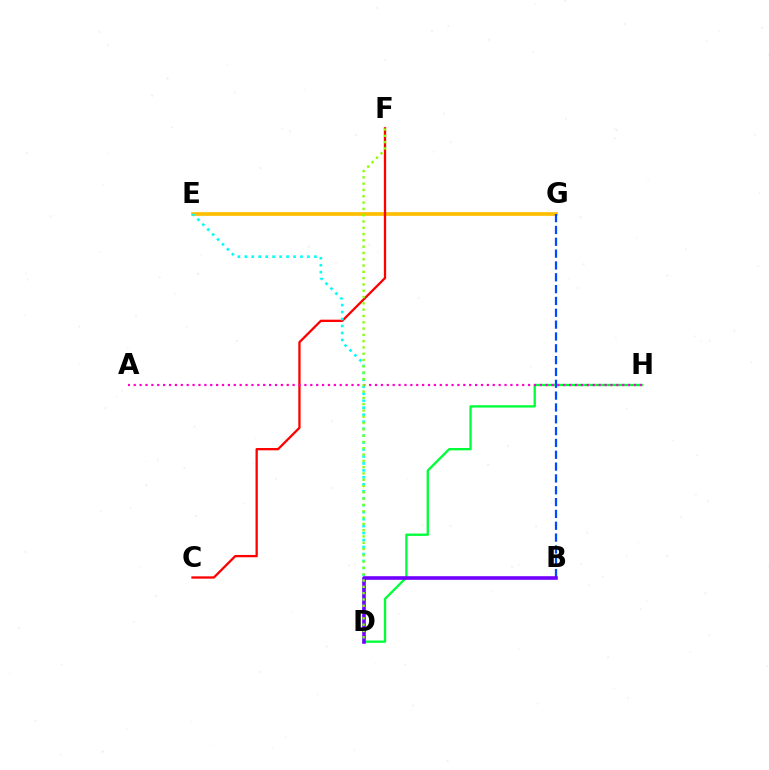{('D', 'H'): [{'color': '#00ff39', 'line_style': 'solid', 'thickness': 1.68}], ('E', 'G'): [{'color': '#ffbd00', 'line_style': 'solid', 'thickness': 2.65}], ('C', 'F'): [{'color': '#ff0000', 'line_style': 'solid', 'thickness': 1.66}], ('D', 'E'): [{'color': '#00fff6', 'line_style': 'dotted', 'thickness': 1.89}], ('B', 'G'): [{'color': '#004bff', 'line_style': 'dashed', 'thickness': 1.61}], ('A', 'H'): [{'color': '#ff00cf', 'line_style': 'dotted', 'thickness': 1.6}], ('B', 'D'): [{'color': '#7200ff', 'line_style': 'solid', 'thickness': 2.6}], ('D', 'F'): [{'color': '#84ff00', 'line_style': 'dotted', 'thickness': 1.71}]}